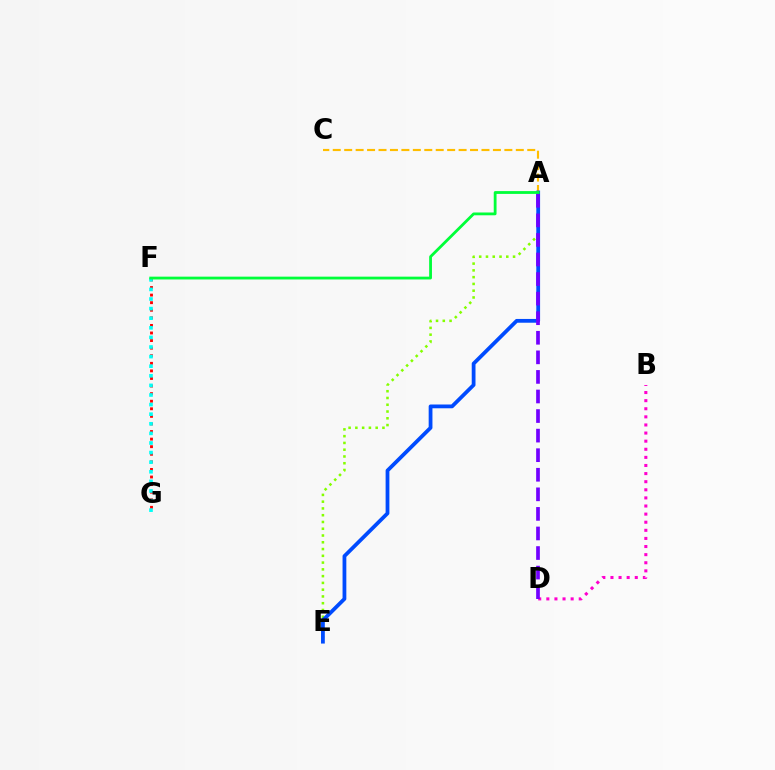{('F', 'G'): [{'color': '#ff0000', 'line_style': 'dotted', 'thickness': 2.06}, {'color': '#00fff6', 'line_style': 'dotted', 'thickness': 2.61}], ('A', 'E'): [{'color': '#84ff00', 'line_style': 'dotted', 'thickness': 1.84}, {'color': '#004bff', 'line_style': 'solid', 'thickness': 2.72}], ('A', 'C'): [{'color': '#ffbd00', 'line_style': 'dashed', 'thickness': 1.55}], ('B', 'D'): [{'color': '#ff00cf', 'line_style': 'dotted', 'thickness': 2.2}], ('A', 'F'): [{'color': '#00ff39', 'line_style': 'solid', 'thickness': 2.02}], ('A', 'D'): [{'color': '#7200ff', 'line_style': 'dashed', 'thickness': 2.66}]}